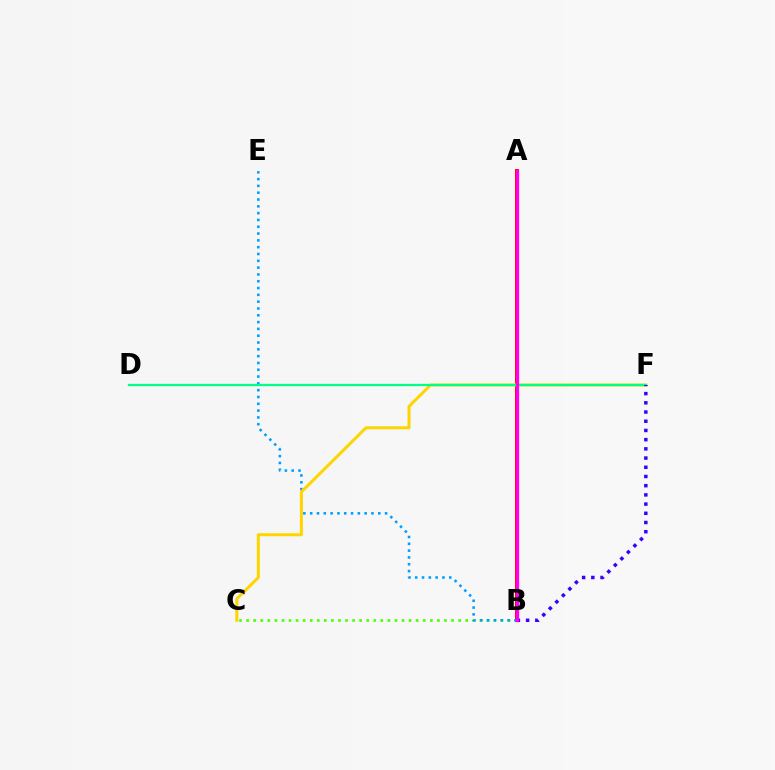{('B', 'C'): [{'color': '#4fff00', 'line_style': 'dotted', 'thickness': 1.92}], ('A', 'B'): [{'color': '#ff0000', 'line_style': 'solid', 'thickness': 2.85}, {'color': '#ff00ed', 'line_style': 'solid', 'thickness': 2.36}], ('B', 'E'): [{'color': '#009eff', 'line_style': 'dotted', 'thickness': 1.85}], ('C', 'F'): [{'color': '#ffd500', 'line_style': 'solid', 'thickness': 2.17}], ('D', 'F'): [{'color': '#00ff86', 'line_style': 'solid', 'thickness': 1.65}], ('B', 'F'): [{'color': '#3700ff', 'line_style': 'dotted', 'thickness': 2.5}]}